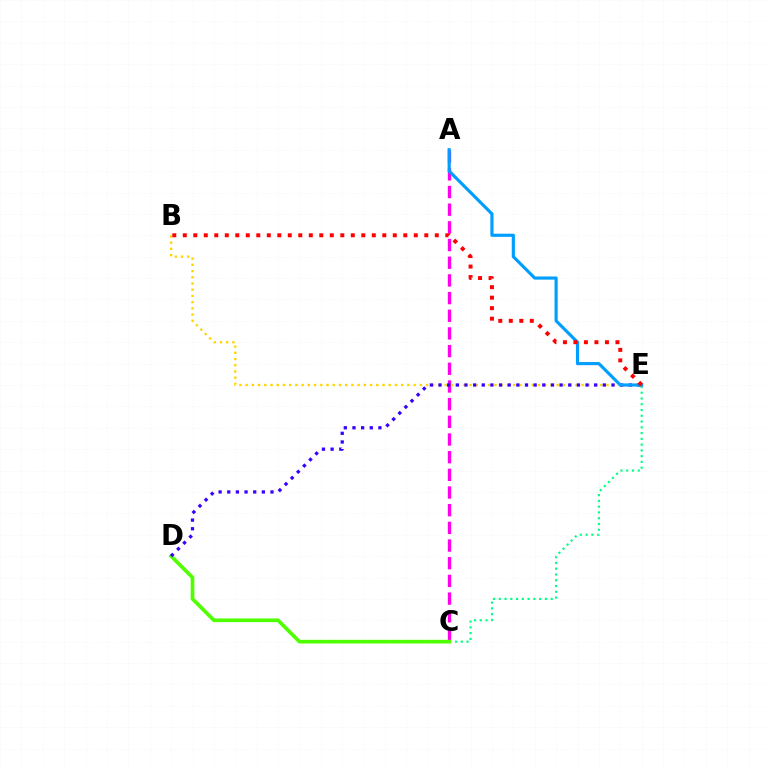{('C', 'E'): [{'color': '#00ff86', 'line_style': 'dotted', 'thickness': 1.57}], ('A', 'C'): [{'color': '#ff00ed', 'line_style': 'dashed', 'thickness': 2.4}], ('C', 'D'): [{'color': '#4fff00', 'line_style': 'solid', 'thickness': 2.64}], ('B', 'E'): [{'color': '#ffd500', 'line_style': 'dotted', 'thickness': 1.69}, {'color': '#ff0000', 'line_style': 'dotted', 'thickness': 2.85}], ('D', 'E'): [{'color': '#3700ff', 'line_style': 'dotted', 'thickness': 2.35}], ('A', 'E'): [{'color': '#009eff', 'line_style': 'solid', 'thickness': 2.27}]}